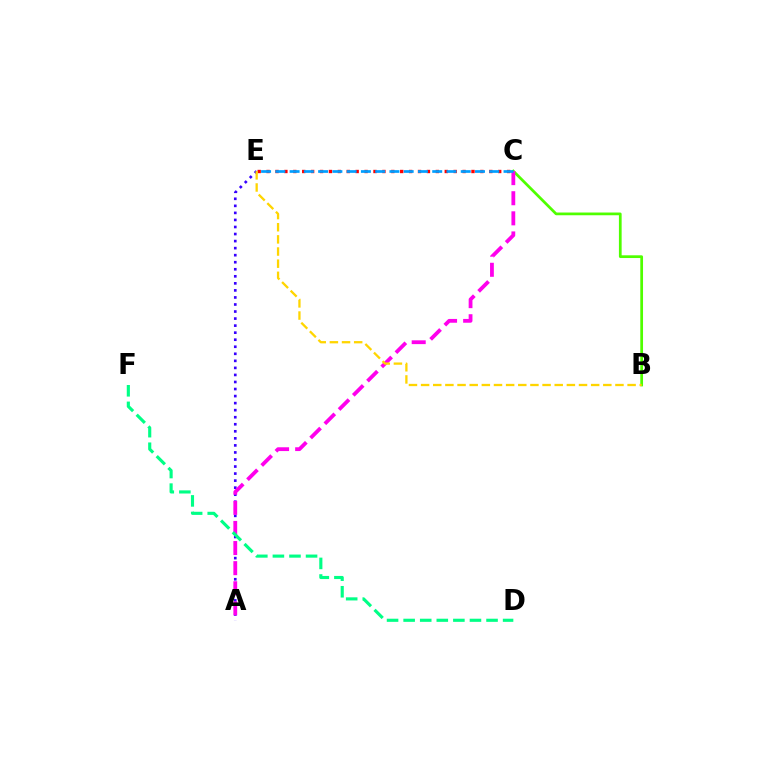{('C', 'E'): [{'color': '#ff0000', 'line_style': 'dotted', 'thickness': 2.42}, {'color': '#009eff', 'line_style': 'dashed', 'thickness': 1.94}], ('A', 'E'): [{'color': '#3700ff', 'line_style': 'dotted', 'thickness': 1.91}], ('B', 'C'): [{'color': '#4fff00', 'line_style': 'solid', 'thickness': 1.96}], ('A', 'C'): [{'color': '#ff00ed', 'line_style': 'dashed', 'thickness': 2.73}], ('B', 'E'): [{'color': '#ffd500', 'line_style': 'dashed', 'thickness': 1.65}], ('D', 'F'): [{'color': '#00ff86', 'line_style': 'dashed', 'thickness': 2.25}]}